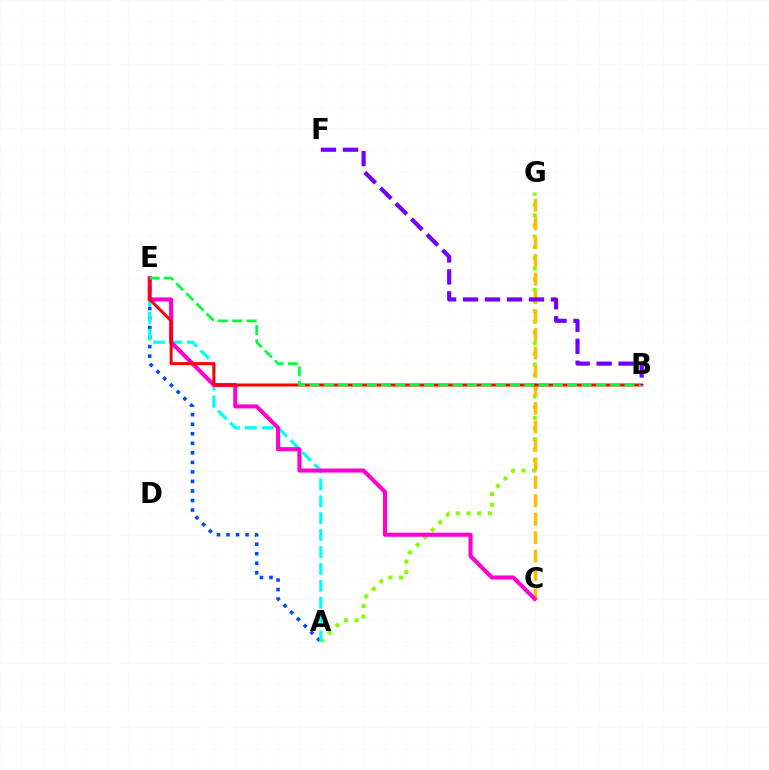{('A', 'E'): [{'color': '#004bff', 'line_style': 'dotted', 'thickness': 2.59}, {'color': '#00fff6', 'line_style': 'dashed', 'thickness': 2.3}], ('A', 'G'): [{'color': '#84ff00', 'line_style': 'dotted', 'thickness': 2.9}], ('C', 'G'): [{'color': '#ffbd00', 'line_style': 'dashed', 'thickness': 2.51}], ('C', 'E'): [{'color': '#ff00cf', 'line_style': 'solid', 'thickness': 2.93}], ('B', 'E'): [{'color': '#ff0000', 'line_style': 'solid', 'thickness': 2.14}, {'color': '#00ff39', 'line_style': 'dashed', 'thickness': 1.95}], ('B', 'F'): [{'color': '#7200ff', 'line_style': 'dashed', 'thickness': 2.98}]}